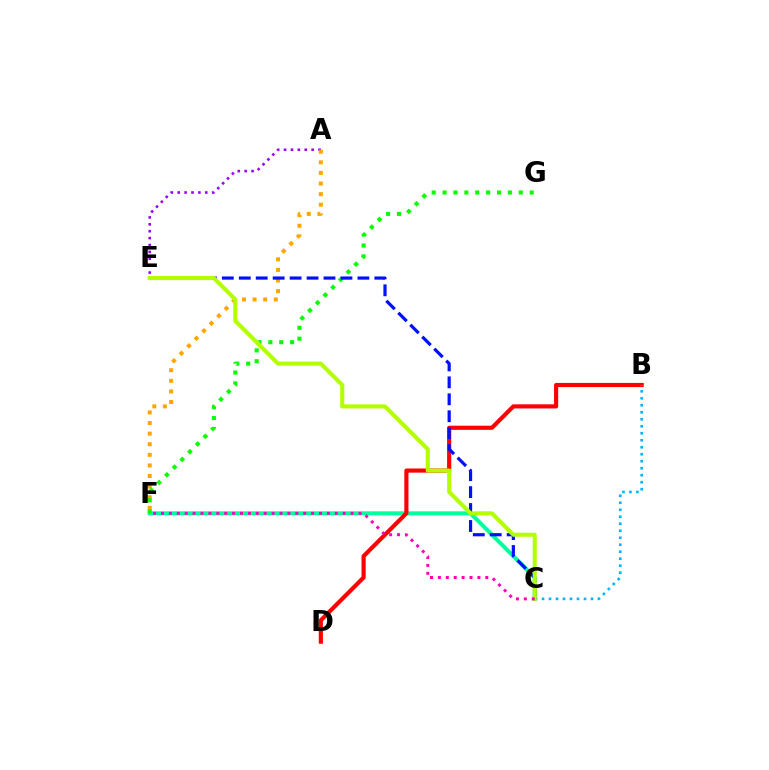{('C', 'F'): [{'color': '#00ff9d', 'line_style': 'solid', 'thickness': 2.91}, {'color': '#ff00bd', 'line_style': 'dotted', 'thickness': 2.15}], ('B', 'D'): [{'color': '#ff0000', 'line_style': 'solid', 'thickness': 2.99}], ('A', 'E'): [{'color': '#9b00ff', 'line_style': 'dotted', 'thickness': 1.87}], ('A', 'F'): [{'color': '#ffa500', 'line_style': 'dotted', 'thickness': 2.88}], ('B', 'C'): [{'color': '#00b5ff', 'line_style': 'dotted', 'thickness': 1.9}], ('F', 'G'): [{'color': '#08ff00', 'line_style': 'dotted', 'thickness': 2.96}], ('C', 'E'): [{'color': '#0010ff', 'line_style': 'dashed', 'thickness': 2.3}, {'color': '#b3ff00', 'line_style': 'solid', 'thickness': 2.93}]}